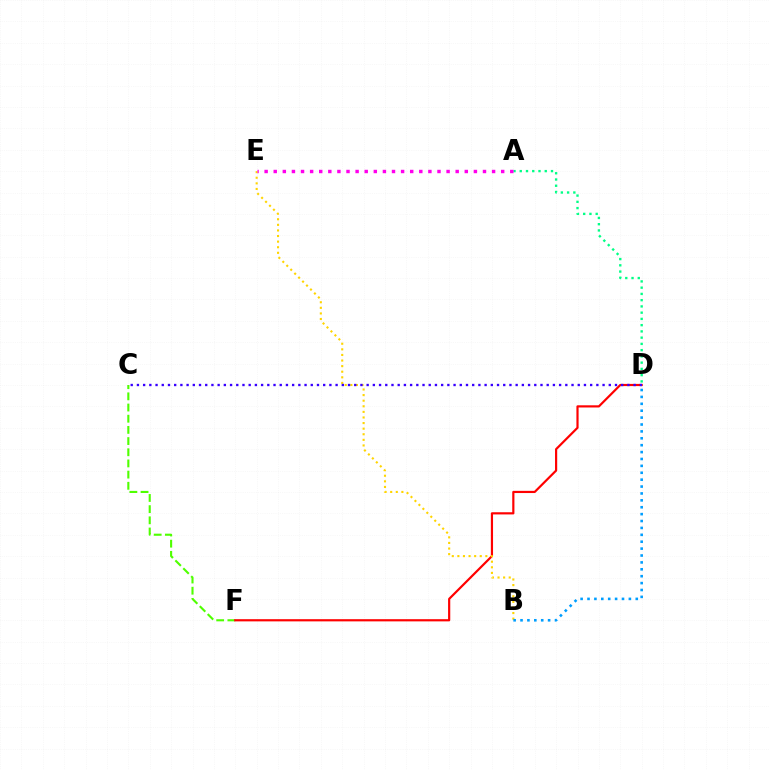{('A', 'D'): [{'color': '#00ff86', 'line_style': 'dotted', 'thickness': 1.7}], ('C', 'F'): [{'color': '#4fff00', 'line_style': 'dashed', 'thickness': 1.52}], ('D', 'F'): [{'color': '#ff0000', 'line_style': 'solid', 'thickness': 1.57}], ('B', 'E'): [{'color': '#ffd500', 'line_style': 'dotted', 'thickness': 1.52}], ('A', 'E'): [{'color': '#ff00ed', 'line_style': 'dotted', 'thickness': 2.47}], ('C', 'D'): [{'color': '#3700ff', 'line_style': 'dotted', 'thickness': 1.69}], ('B', 'D'): [{'color': '#009eff', 'line_style': 'dotted', 'thickness': 1.87}]}